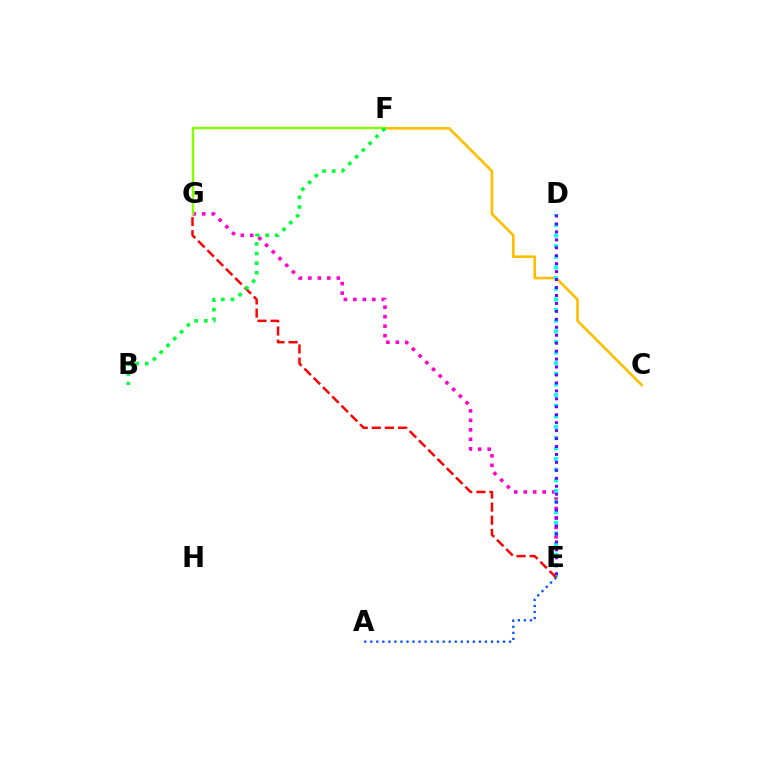{('E', 'G'): [{'color': '#ff00cf', 'line_style': 'dotted', 'thickness': 2.58}, {'color': '#ff0000', 'line_style': 'dashed', 'thickness': 1.78}], ('A', 'E'): [{'color': '#004bff', 'line_style': 'dotted', 'thickness': 1.64}], ('C', 'F'): [{'color': '#ffbd00', 'line_style': 'solid', 'thickness': 1.89}], ('D', 'E'): [{'color': '#00fff6', 'line_style': 'dotted', 'thickness': 2.89}, {'color': '#7200ff', 'line_style': 'dotted', 'thickness': 2.16}], ('F', 'G'): [{'color': '#84ff00', 'line_style': 'solid', 'thickness': 1.72}], ('B', 'F'): [{'color': '#00ff39', 'line_style': 'dotted', 'thickness': 2.61}]}